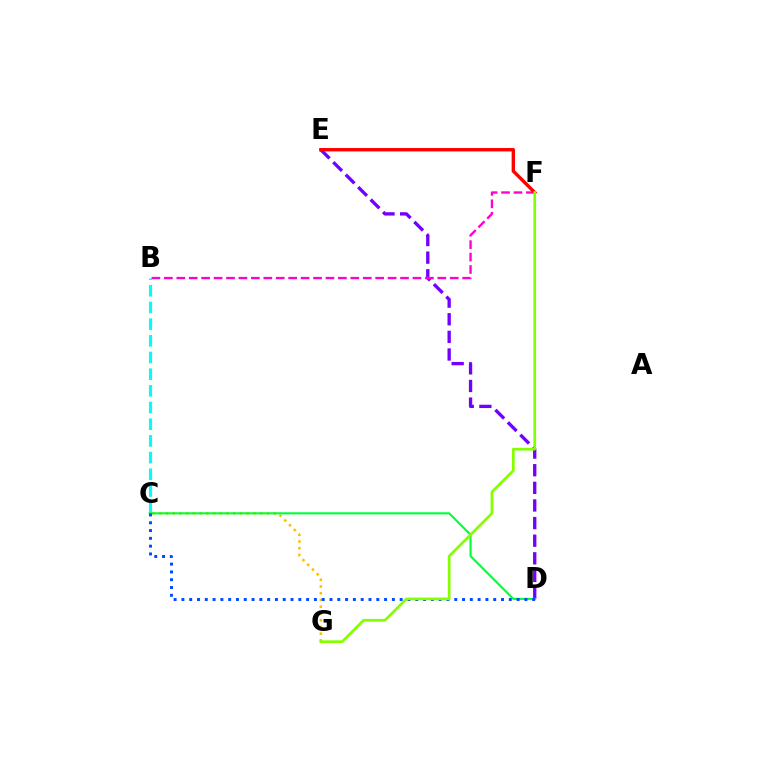{('C', 'G'): [{'color': '#ffbd00', 'line_style': 'dotted', 'thickness': 1.83}], ('B', 'C'): [{'color': '#00fff6', 'line_style': 'dashed', 'thickness': 2.27}], ('D', 'E'): [{'color': '#7200ff', 'line_style': 'dashed', 'thickness': 2.39}], ('C', 'D'): [{'color': '#00ff39', 'line_style': 'solid', 'thickness': 1.52}, {'color': '#004bff', 'line_style': 'dotted', 'thickness': 2.12}], ('B', 'F'): [{'color': '#ff00cf', 'line_style': 'dashed', 'thickness': 1.69}], ('E', 'F'): [{'color': '#ff0000', 'line_style': 'solid', 'thickness': 2.44}], ('F', 'G'): [{'color': '#84ff00', 'line_style': 'solid', 'thickness': 1.94}]}